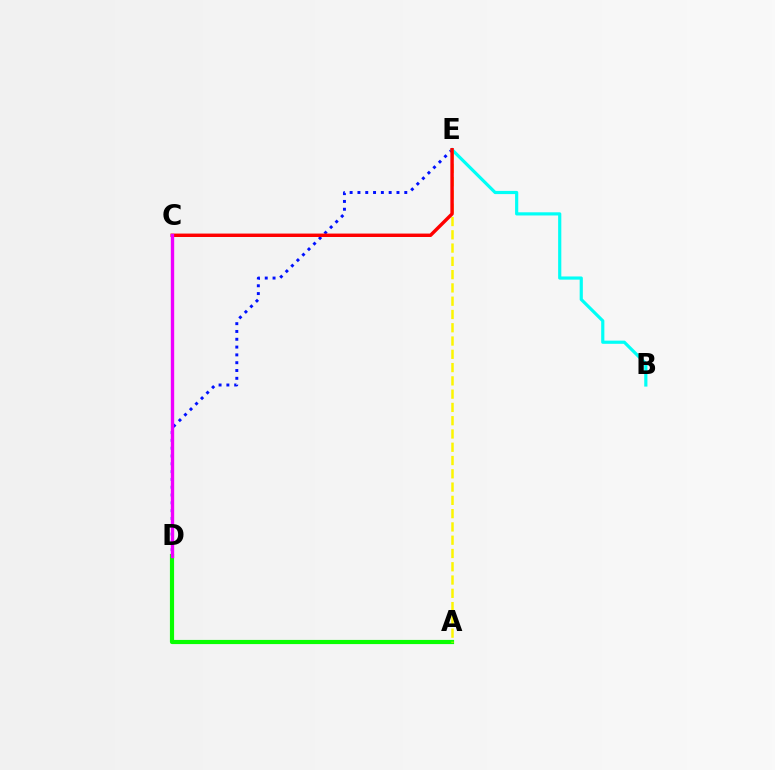{('D', 'E'): [{'color': '#0010ff', 'line_style': 'dotted', 'thickness': 2.12}], ('B', 'E'): [{'color': '#00fff6', 'line_style': 'solid', 'thickness': 2.29}], ('A', 'D'): [{'color': '#08ff00', 'line_style': 'solid', 'thickness': 3.0}], ('A', 'E'): [{'color': '#fcf500', 'line_style': 'dashed', 'thickness': 1.8}], ('C', 'E'): [{'color': '#ff0000', 'line_style': 'solid', 'thickness': 2.46}], ('C', 'D'): [{'color': '#ee00ff', 'line_style': 'solid', 'thickness': 2.42}]}